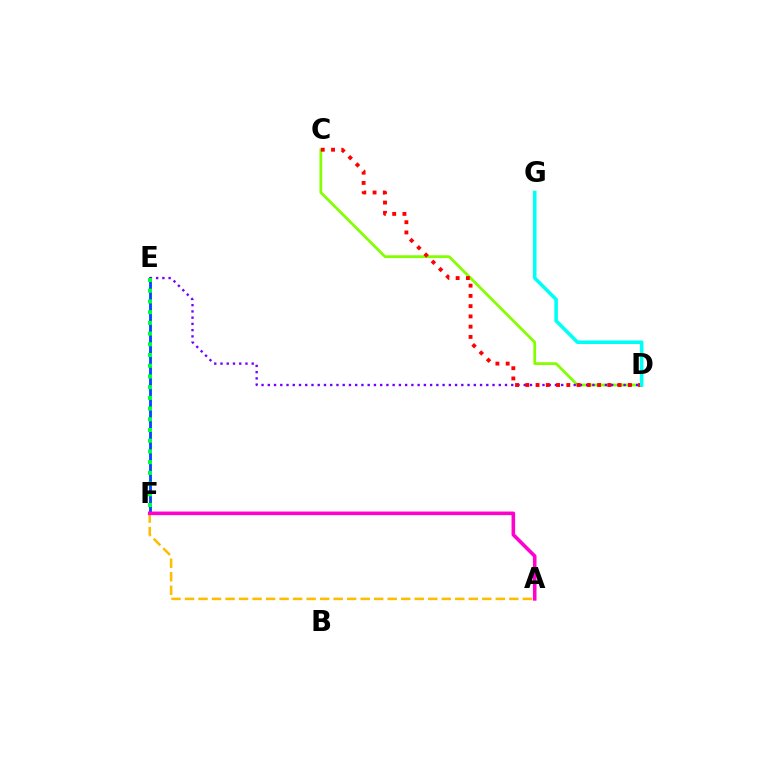{('E', 'F'): [{'color': '#004bff', 'line_style': 'solid', 'thickness': 2.06}, {'color': '#00ff39', 'line_style': 'dotted', 'thickness': 2.91}], ('C', 'D'): [{'color': '#84ff00', 'line_style': 'solid', 'thickness': 2.0}, {'color': '#ff0000', 'line_style': 'dotted', 'thickness': 2.79}], ('D', 'E'): [{'color': '#7200ff', 'line_style': 'dotted', 'thickness': 1.7}], ('A', 'F'): [{'color': '#ffbd00', 'line_style': 'dashed', 'thickness': 1.84}, {'color': '#ff00cf', 'line_style': 'solid', 'thickness': 2.58}], ('D', 'G'): [{'color': '#00fff6', 'line_style': 'solid', 'thickness': 2.57}]}